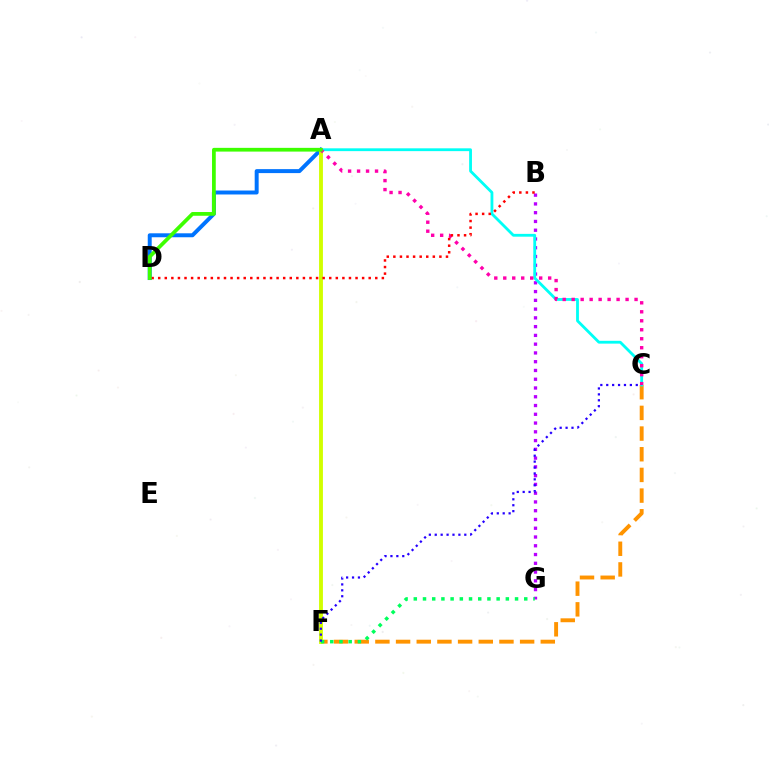{('A', 'D'): [{'color': '#0074ff', 'line_style': 'solid', 'thickness': 2.85}, {'color': '#3dff00', 'line_style': 'solid', 'thickness': 2.69}], ('B', 'G'): [{'color': '#b900ff', 'line_style': 'dotted', 'thickness': 2.38}], ('C', 'F'): [{'color': '#ff9400', 'line_style': 'dashed', 'thickness': 2.81}, {'color': '#2500ff', 'line_style': 'dotted', 'thickness': 1.61}], ('A', 'F'): [{'color': '#d1ff00', 'line_style': 'solid', 'thickness': 2.78}], ('A', 'C'): [{'color': '#00fff6', 'line_style': 'solid', 'thickness': 2.03}, {'color': '#ff00ac', 'line_style': 'dotted', 'thickness': 2.44}], ('B', 'D'): [{'color': '#ff0000', 'line_style': 'dotted', 'thickness': 1.79}], ('F', 'G'): [{'color': '#00ff5c', 'line_style': 'dotted', 'thickness': 2.5}]}